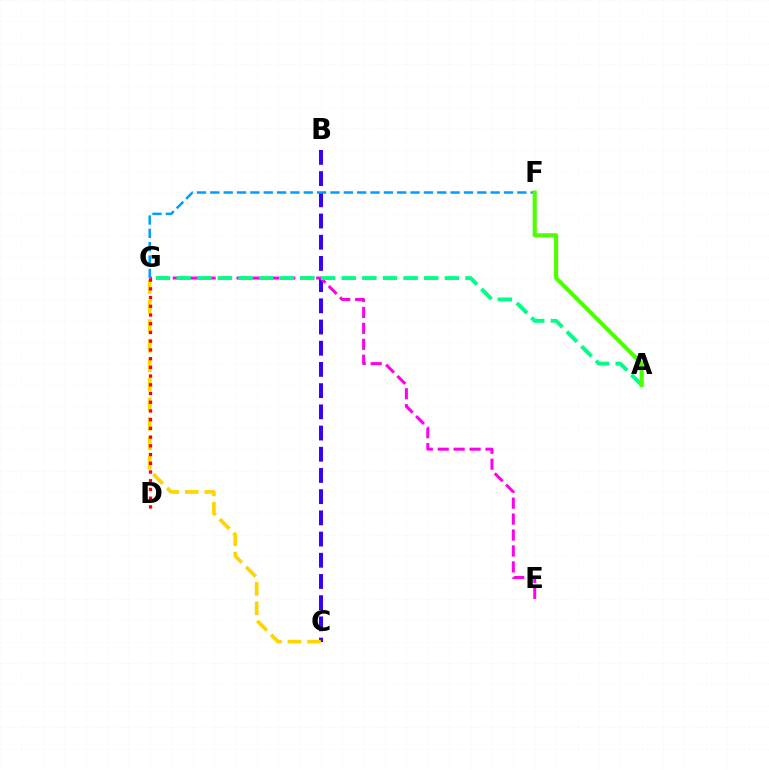{('B', 'C'): [{'color': '#3700ff', 'line_style': 'dashed', 'thickness': 2.88}], ('E', 'G'): [{'color': '#ff00ed', 'line_style': 'dashed', 'thickness': 2.17}], ('A', 'G'): [{'color': '#00ff86', 'line_style': 'dashed', 'thickness': 2.8}], ('C', 'G'): [{'color': '#ffd500', 'line_style': 'dashed', 'thickness': 2.65}], ('D', 'G'): [{'color': '#ff0000', 'line_style': 'dotted', 'thickness': 2.37}], ('F', 'G'): [{'color': '#009eff', 'line_style': 'dashed', 'thickness': 1.81}], ('A', 'F'): [{'color': '#4fff00', 'line_style': 'solid', 'thickness': 2.96}]}